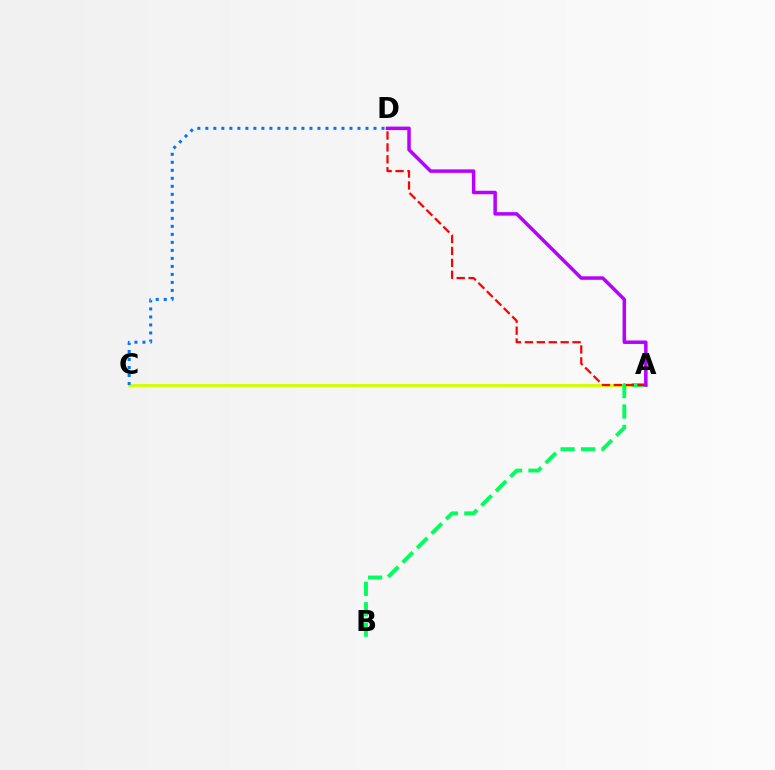{('A', 'C'): [{'color': '#d1ff00', 'line_style': 'solid', 'thickness': 2.08}], ('A', 'B'): [{'color': '#00ff5c', 'line_style': 'dashed', 'thickness': 2.78}], ('A', 'D'): [{'color': '#ff0000', 'line_style': 'dashed', 'thickness': 1.62}, {'color': '#b900ff', 'line_style': 'solid', 'thickness': 2.52}], ('C', 'D'): [{'color': '#0074ff', 'line_style': 'dotted', 'thickness': 2.18}]}